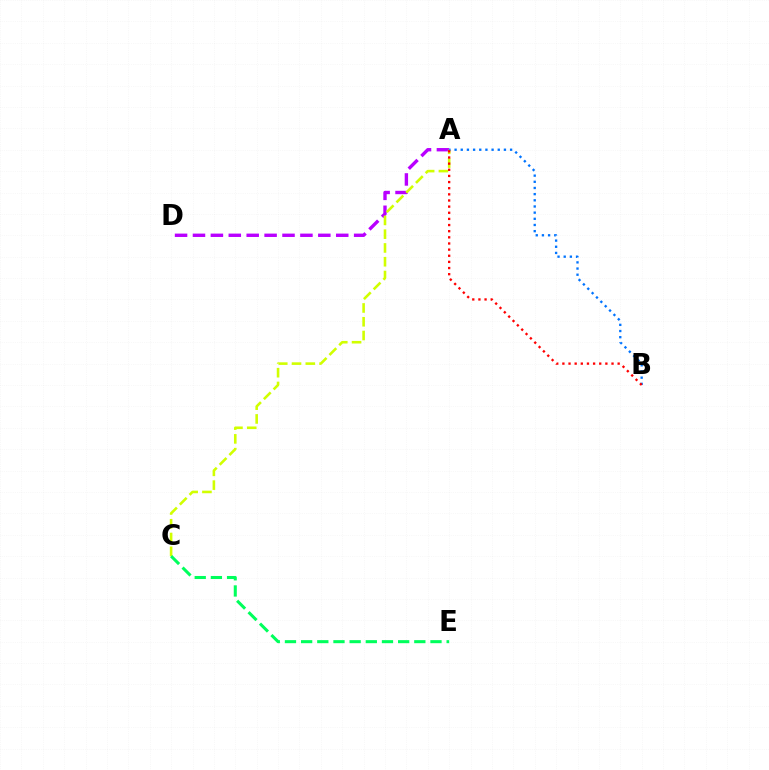{('A', 'D'): [{'color': '#b900ff', 'line_style': 'dashed', 'thickness': 2.43}], ('A', 'C'): [{'color': '#d1ff00', 'line_style': 'dashed', 'thickness': 1.87}], ('A', 'B'): [{'color': '#0074ff', 'line_style': 'dotted', 'thickness': 1.68}, {'color': '#ff0000', 'line_style': 'dotted', 'thickness': 1.67}], ('C', 'E'): [{'color': '#00ff5c', 'line_style': 'dashed', 'thickness': 2.2}]}